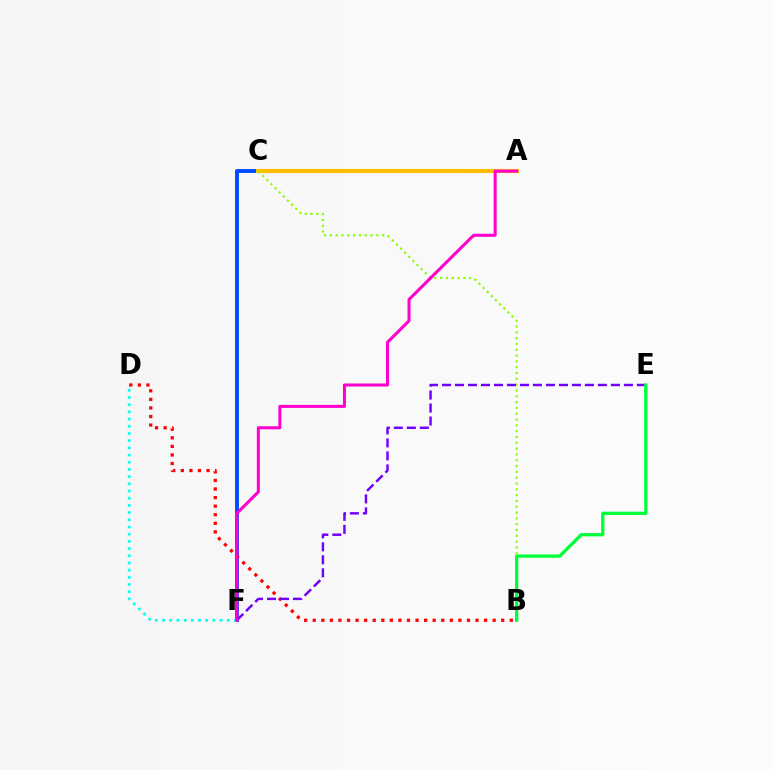{('C', 'F'): [{'color': '#004bff', 'line_style': 'solid', 'thickness': 2.81}], ('A', 'C'): [{'color': '#ffbd00', 'line_style': 'solid', 'thickness': 2.96}], ('B', 'D'): [{'color': '#ff0000', 'line_style': 'dotted', 'thickness': 2.33}], ('D', 'F'): [{'color': '#00fff6', 'line_style': 'dotted', 'thickness': 1.95}], ('B', 'C'): [{'color': '#84ff00', 'line_style': 'dotted', 'thickness': 1.58}], ('E', 'F'): [{'color': '#7200ff', 'line_style': 'dashed', 'thickness': 1.76}], ('B', 'E'): [{'color': '#00ff39', 'line_style': 'solid', 'thickness': 2.37}], ('A', 'F'): [{'color': '#ff00cf', 'line_style': 'solid', 'thickness': 2.19}]}